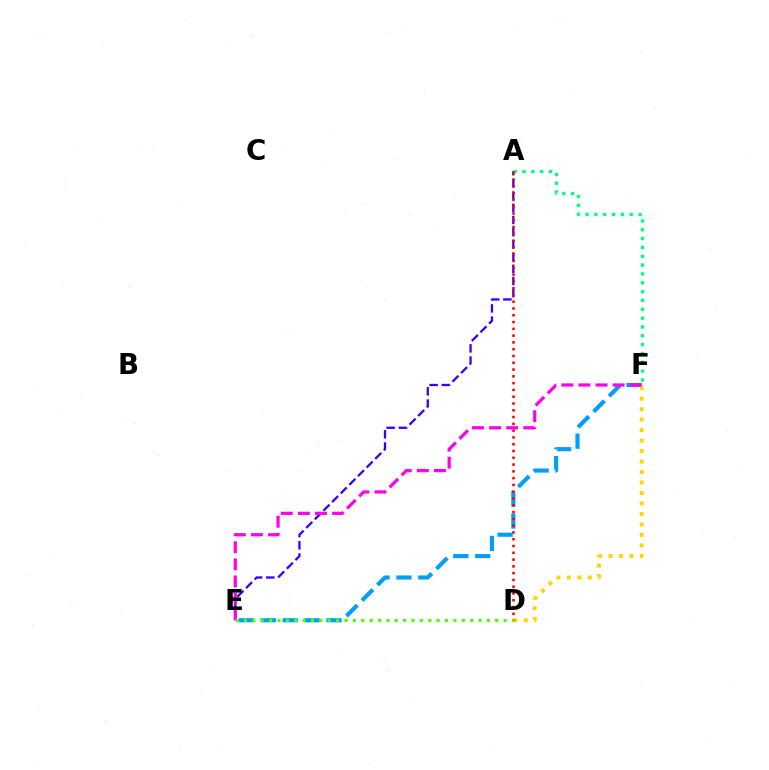{('A', 'E'): [{'color': '#3700ff', 'line_style': 'dashed', 'thickness': 1.66}], ('A', 'F'): [{'color': '#00ff86', 'line_style': 'dotted', 'thickness': 2.4}], ('E', 'F'): [{'color': '#009eff', 'line_style': 'dashed', 'thickness': 2.98}, {'color': '#ff00ed', 'line_style': 'dashed', 'thickness': 2.32}], ('D', 'F'): [{'color': '#ffd500', 'line_style': 'dotted', 'thickness': 2.85}], ('A', 'D'): [{'color': '#ff0000', 'line_style': 'dotted', 'thickness': 1.84}], ('D', 'E'): [{'color': '#4fff00', 'line_style': 'dotted', 'thickness': 2.28}]}